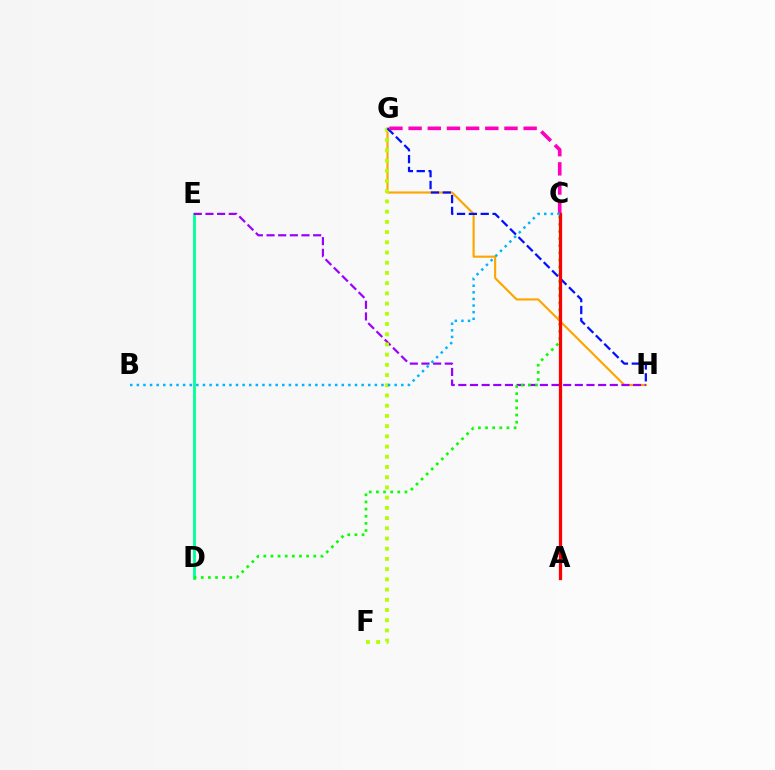{('G', 'H'): [{'color': '#ffa500', 'line_style': 'solid', 'thickness': 1.54}, {'color': '#0010ff', 'line_style': 'dashed', 'thickness': 1.61}], ('D', 'E'): [{'color': '#00ff9d', 'line_style': 'solid', 'thickness': 2.04}], ('E', 'H'): [{'color': '#9b00ff', 'line_style': 'dashed', 'thickness': 1.58}], ('F', 'G'): [{'color': '#b3ff00', 'line_style': 'dotted', 'thickness': 2.78}], ('C', 'D'): [{'color': '#08ff00', 'line_style': 'dotted', 'thickness': 1.94}], ('C', 'G'): [{'color': '#ff00bd', 'line_style': 'dashed', 'thickness': 2.6}], ('A', 'C'): [{'color': '#ff0000', 'line_style': 'solid', 'thickness': 2.34}], ('B', 'C'): [{'color': '#00b5ff', 'line_style': 'dotted', 'thickness': 1.8}]}